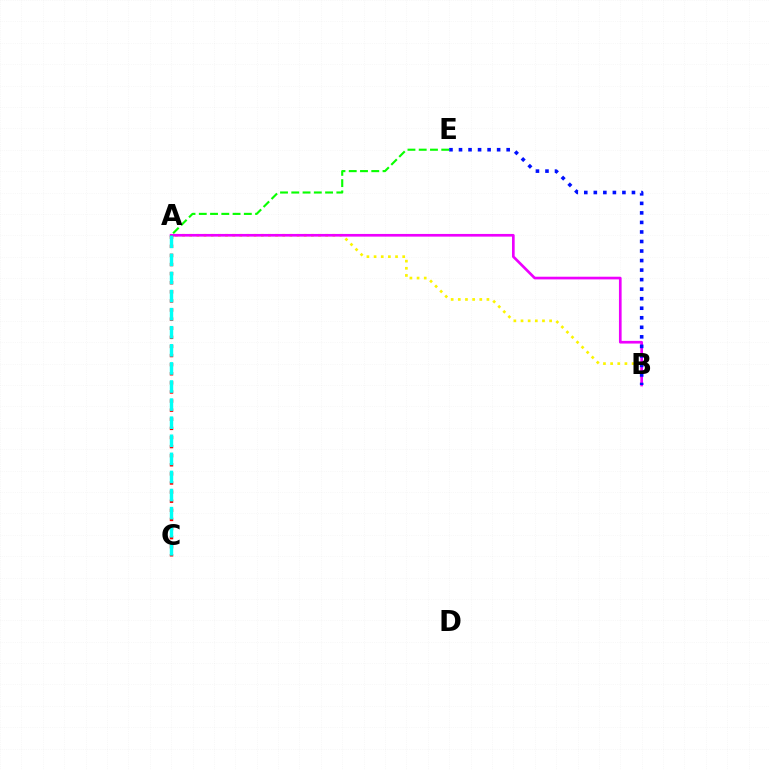{('A', 'B'): [{'color': '#fcf500', 'line_style': 'dotted', 'thickness': 1.94}, {'color': '#ee00ff', 'line_style': 'solid', 'thickness': 1.93}], ('B', 'E'): [{'color': '#0010ff', 'line_style': 'dotted', 'thickness': 2.59}], ('A', 'C'): [{'color': '#ff0000', 'line_style': 'dotted', 'thickness': 2.47}, {'color': '#00fff6', 'line_style': 'dashed', 'thickness': 2.46}], ('A', 'E'): [{'color': '#08ff00', 'line_style': 'dashed', 'thickness': 1.53}]}